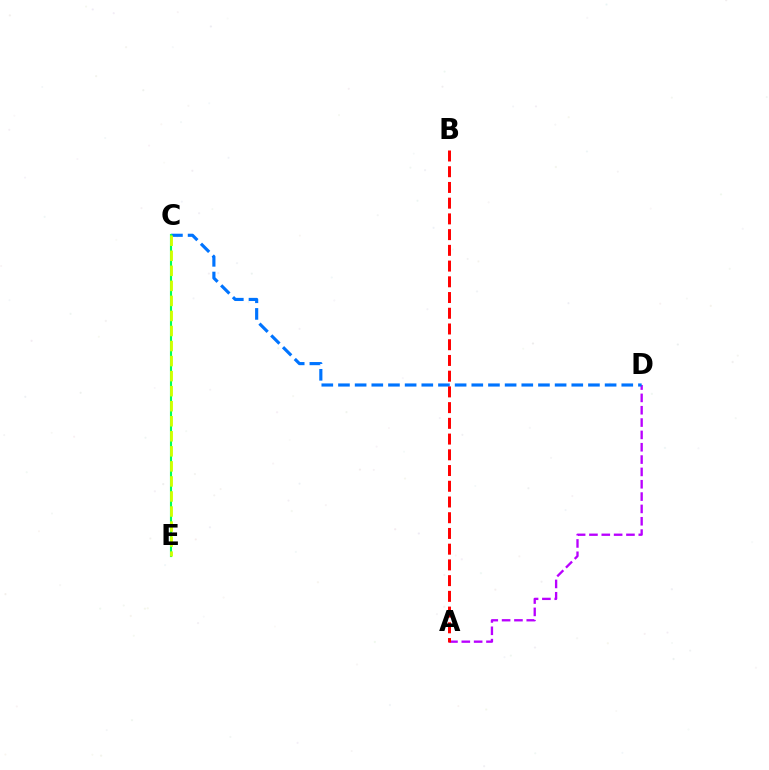{('A', 'D'): [{'color': '#b900ff', 'line_style': 'dashed', 'thickness': 1.68}], ('C', 'D'): [{'color': '#0074ff', 'line_style': 'dashed', 'thickness': 2.26}], ('C', 'E'): [{'color': '#00ff5c', 'line_style': 'solid', 'thickness': 1.53}, {'color': '#d1ff00', 'line_style': 'dashed', 'thickness': 2.04}], ('A', 'B'): [{'color': '#ff0000', 'line_style': 'dashed', 'thickness': 2.14}]}